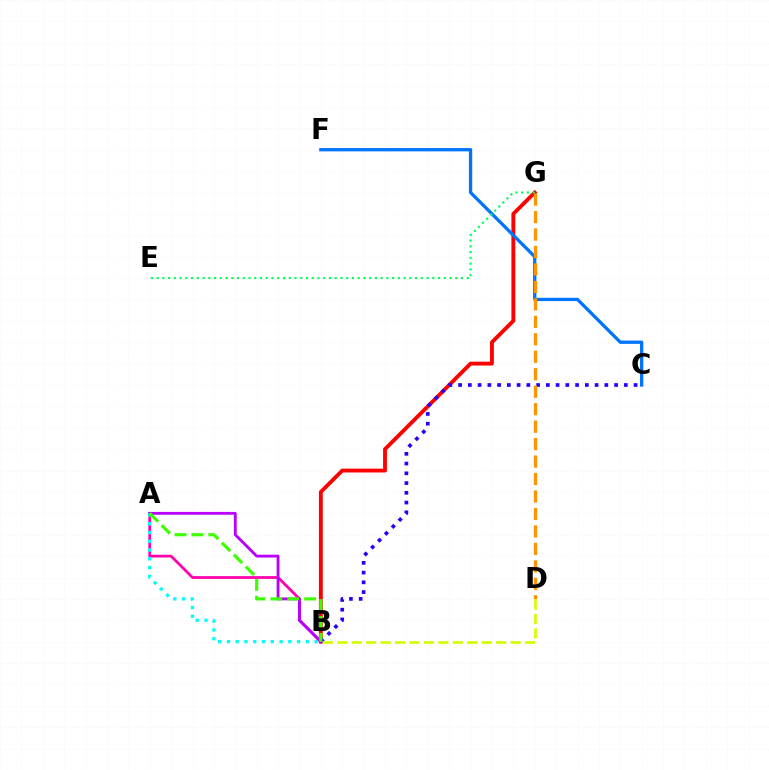{('B', 'G'): [{'color': '#ff0000', 'line_style': 'solid', 'thickness': 2.77}], ('A', 'B'): [{'color': '#ff00ac', 'line_style': 'solid', 'thickness': 1.99}, {'color': '#b900ff', 'line_style': 'solid', 'thickness': 2.04}, {'color': '#00fff6', 'line_style': 'dotted', 'thickness': 2.38}, {'color': '#3dff00', 'line_style': 'dashed', 'thickness': 2.29}], ('C', 'F'): [{'color': '#0074ff', 'line_style': 'solid', 'thickness': 2.37}], ('B', 'C'): [{'color': '#2500ff', 'line_style': 'dotted', 'thickness': 2.65}], ('D', 'G'): [{'color': '#ff9400', 'line_style': 'dashed', 'thickness': 2.37}], ('B', 'D'): [{'color': '#d1ff00', 'line_style': 'dashed', 'thickness': 1.96}], ('E', 'G'): [{'color': '#00ff5c', 'line_style': 'dotted', 'thickness': 1.56}]}